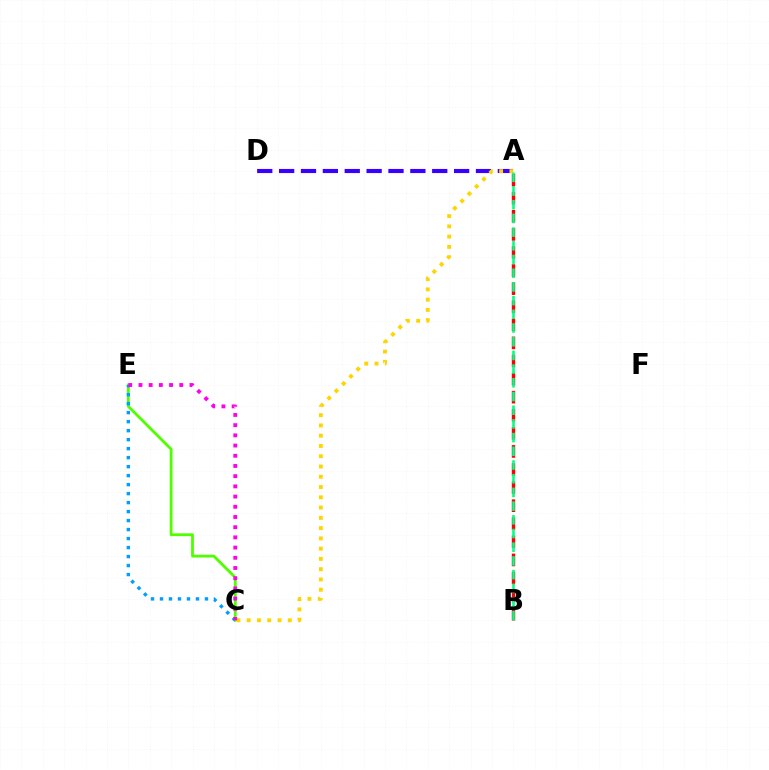{('C', 'E'): [{'color': '#4fff00', 'line_style': 'solid', 'thickness': 2.01}, {'color': '#009eff', 'line_style': 'dotted', 'thickness': 2.44}, {'color': '#ff00ed', 'line_style': 'dotted', 'thickness': 2.77}], ('A', 'D'): [{'color': '#3700ff', 'line_style': 'dashed', 'thickness': 2.97}], ('A', 'B'): [{'color': '#ff0000', 'line_style': 'dashed', 'thickness': 2.46}, {'color': '#00ff86', 'line_style': 'dashed', 'thickness': 1.86}], ('A', 'C'): [{'color': '#ffd500', 'line_style': 'dotted', 'thickness': 2.79}]}